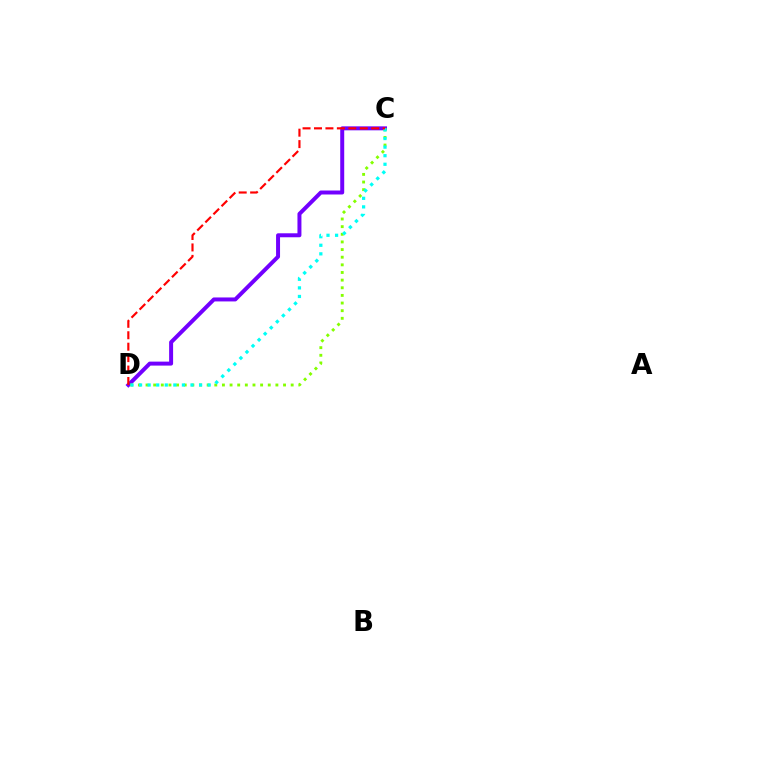{('C', 'D'): [{'color': '#7200ff', 'line_style': 'solid', 'thickness': 2.86}, {'color': '#84ff00', 'line_style': 'dotted', 'thickness': 2.08}, {'color': '#00fff6', 'line_style': 'dotted', 'thickness': 2.33}, {'color': '#ff0000', 'line_style': 'dashed', 'thickness': 1.55}]}